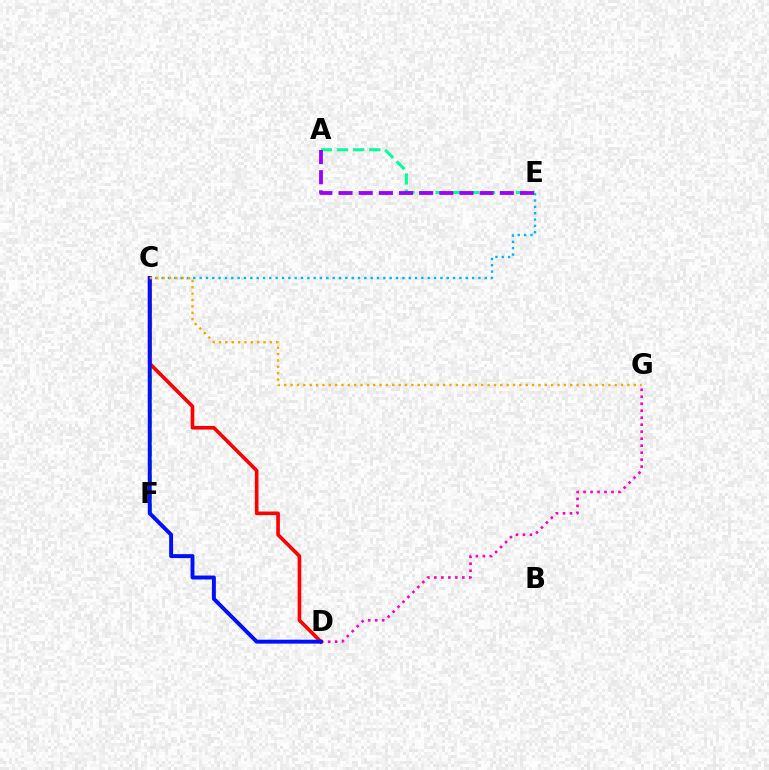{('C', 'E'): [{'color': '#00b5ff', 'line_style': 'dotted', 'thickness': 1.72}], ('A', 'E'): [{'color': '#00ff9d', 'line_style': 'dashed', 'thickness': 2.19}, {'color': '#9b00ff', 'line_style': 'dashed', 'thickness': 2.74}], ('C', 'F'): [{'color': '#b3ff00', 'line_style': 'dotted', 'thickness': 2.0}, {'color': '#08ff00', 'line_style': 'dashed', 'thickness': 1.94}], ('D', 'G'): [{'color': '#ff00bd', 'line_style': 'dotted', 'thickness': 1.9}], ('C', 'D'): [{'color': '#ff0000', 'line_style': 'solid', 'thickness': 2.62}, {'color': '#0010ff', 'line_style': 'solid', 'thickness': 2.82}], ('C', 'G'): [{'color': '#ffa500', 'line_style': 'dotted', 'thickness': 1.73}]}